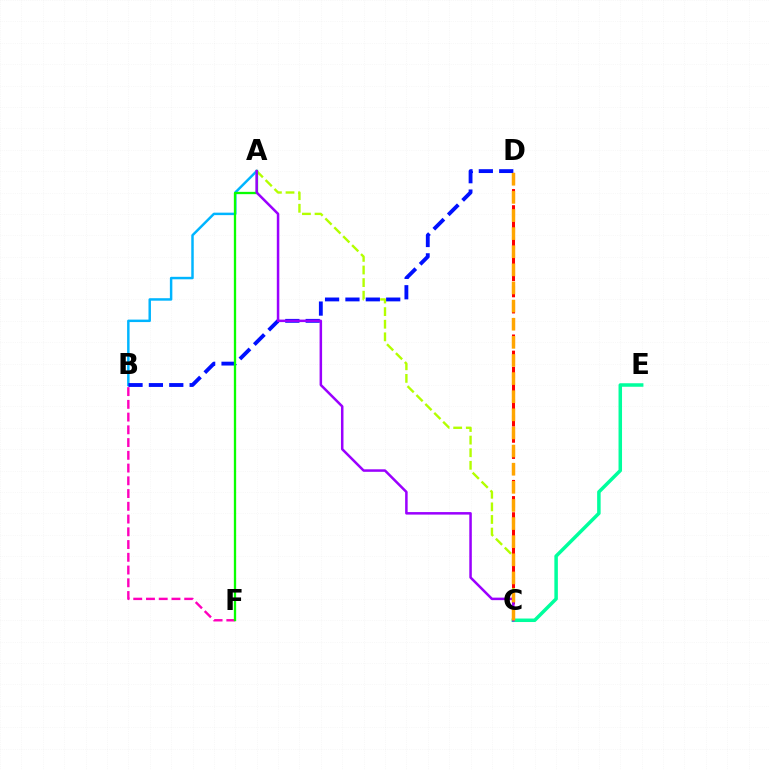{('A', 'C'): [{'color': '#b3ff00', 'line_style': 'dashed', 'thickness': 1.71}, {'color': '#9b00ff', 'line_style': 'solid', 'thickness': 1.81}], ('B', 'F'): [{'color': '#ff00bd', 'line_style': 'dashed', 'thickness': 1.73}], ('A', 'B'): [{'color': '#00b5ff', 'line_style': 'solid', 'thickness': 1.78}], ('C', 'D'): [{'color': '#ff0000', 'line_style': 'dashed', 'thickness': 2.2}, {'color': '#ffa500', 'line_style': 'dashed', 'thickness': 2.46}], ('B', 'D'): [{'color': '#0010ff', 'line_style': 'dashed', 'thickness': 2.77}], ('A', 'F'): [{'color': '#08ff00', 'line_style': 'solid', 'thickness': 1.67}], ('C', 'E'): [{'color': '#00ff9d', 'line_style': 'solid', 'thickness': 2.52}]}